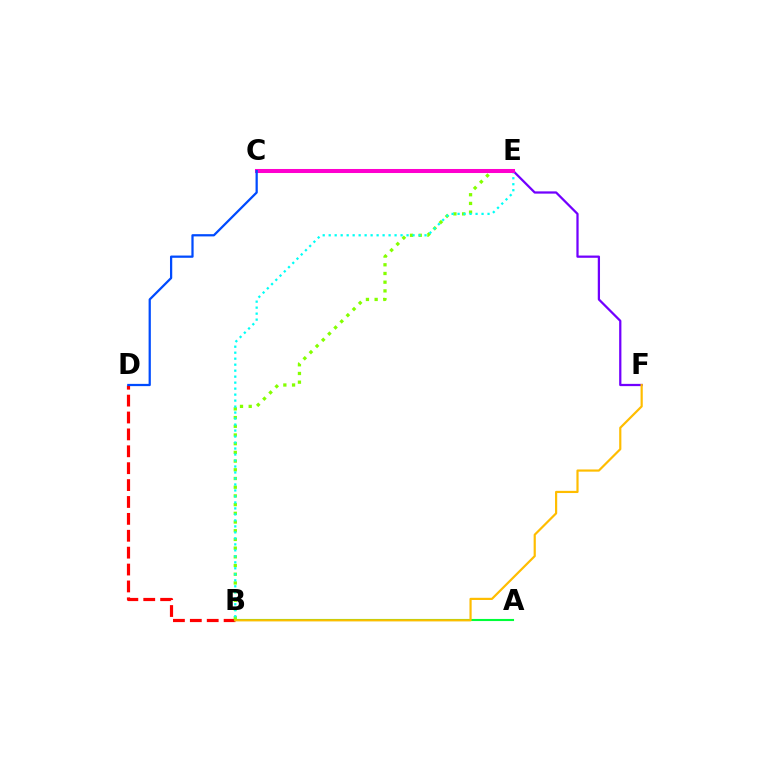{('C', 'F'): [{'color': '#7200ff', 'line_style': 'solid', 'thickness': 1.62}], ('B', 'D'): [{'color': '#ff0000', 'line_style': 'dashed', 'thickness': 2.3}], ('B', 'E'): [{'color': '#84ff00', 'line_style': 'dotted', 'thickness': 2.36}, {'color': '#00fff6', 'line_style': 'dotted', 'thickness': 1.63}], ('A', 'B'): [{'color': '#00ff39', 'line_style': 'solid', 'thickness': 1.52}], ('C', 'E'): [{'color': '#ff00cf', 'line_style': 'solid', 'thickness': 2.9}], ('C', 'D'): [{'color': '#004bff', 'line_style': 'solid', 'thickness': 1.62}], ('B', 'F'): [{'color': '#ffbd00', 'line_style': 'solid', 'thickness': 1.58}]}